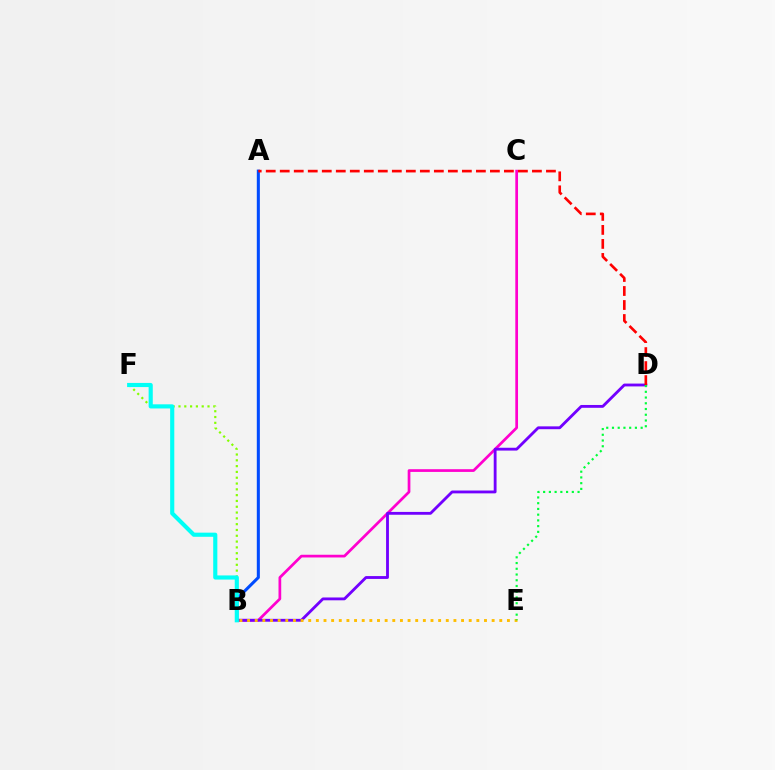{('A', 'B'): [{'color': '#004bff', 'line_style': 'solid', 'thickness': 2.2}], ('B', 'F'): [{'color': '#84ff00', 'line_style': 'dotted', 'thickness': 1.58}, {'color': '#00fff6', 'line_style': 'solid', 'thickness': 2.98}], ('B', 'C'): [{'color': '#ff00cf', 'line_style': 'solid', 'thickness': 1.96}], ('B', 'D'): [{'color': '#7200ff', 'line_style': 'solid', 'thickness': 2.04}], ('A', 'D'): [{'color': '#ff0000', 'line_style': 'dashed', 'thickness': 1.9}], ('B', 'E'): [{'color': '#ffbd00', 'line_style': 'dotted', 'thickness': 2.08}], ('D', 'E'): [{'color': '#00ff39', 'line_style': 'dotted', 'thickness': 1.56}]}